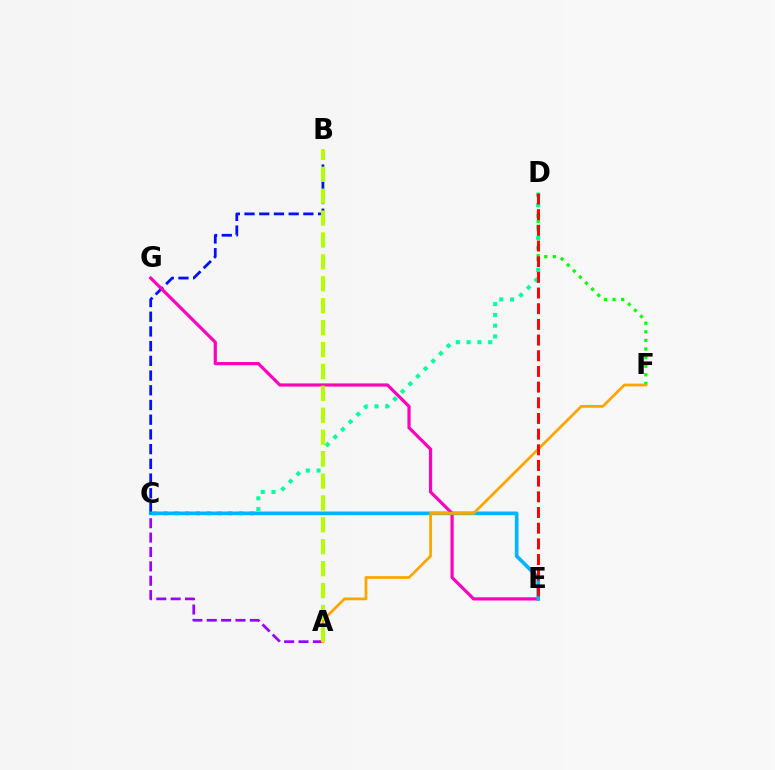{('D', 'F'): [{'color': '#08ff00', 'line_style': 'dotted', 'thickness': 2.33}], ('B', 'C'): [{'color': '#0010ff', 'line_style': 'dashed', 'thickness': 2.0}], ('C', 'D'): [{'color': '#00ff9d', 'line_style': 'dotted', 'thickness': 2.93}], ('E', 'G'): [{'color': '#ff00bd', 'line_style': 'solid', 'thickness': 2.3}], ('C', 'E'): [{'color': '#00b5ff', 'line_style': 'solid', 'thickness': 2.65}], ('A', 'C'): [{'color': '#9b00ff', 'line_style': 'dashed', 'thickness': 1.95}], ('A', 'F'): [{'color': '#ffa500', 'line_style': 'solid', 'thickness': 1.99}], ('D', 'E'): [{'color': '#ff0000', 'line_style': 'dashed', 'thickness': 2.13}], ('A', 'B'): [{'color': '#b3ff00', 'line_style': 'dashed', 'thickness': 2.98}]}